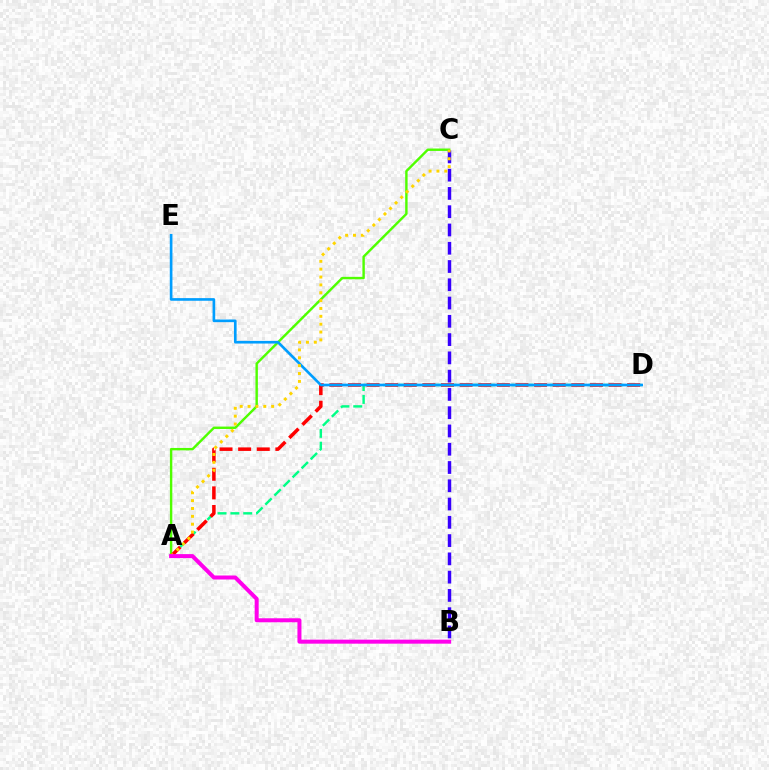{('A', 'C'): [{'color': '#4fff00', 'line_style': 'solid', 'thickness': 1.74}, {'color': '#ffd500', 'line_style': 'dotted', 'thickness': 2.14}], ('A', 'D'): [{'color': '#00ff86', 'line_style': 'dashed', 'thickness': 1.74}, {'color': '#ff0000', 'line_style': 'dashed', 'thickness': 2.53}], ('B', 'C'): [{'color': '#3700ff', 'line_style': 'dashed', 'thickness': 2.48}], ('D', 'E'): [{'color': '#009eff', 'line_style': 'solid', 'thickness': 1.91}], ('A', 'B'): [{'color': '#ff00ed', 'line_style': 'solid', 'thickness': 2.88}]}